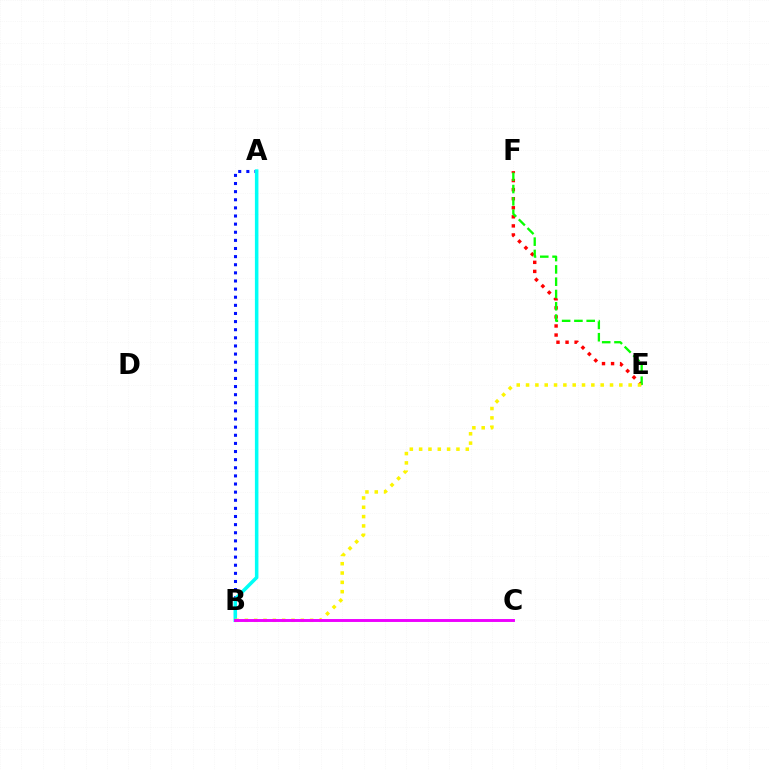{('E', 'F'): [{'color': '#ff0000', 'line_style': 'dotted', 'thickness': 2.46}, {'color': '#08ff00', 'line_style': 'dashed', 'thickness': 1.67}], ('A', 'B'): [{'color': '#0010ff', 'line_style': 'dotted', 'thickness': 2.21}, {'color': '#00fff6', 'line_style': 'solid', 'thickness': 2.54}], ('B', 'E'): [{'color': '#fcf500', 'line_style': 'dotted', 'thickness': 2.53}], ('B', 'C'): [{'color': '#ee00ff', 'line_style': 'solid', 'thickness': 2.1}]}